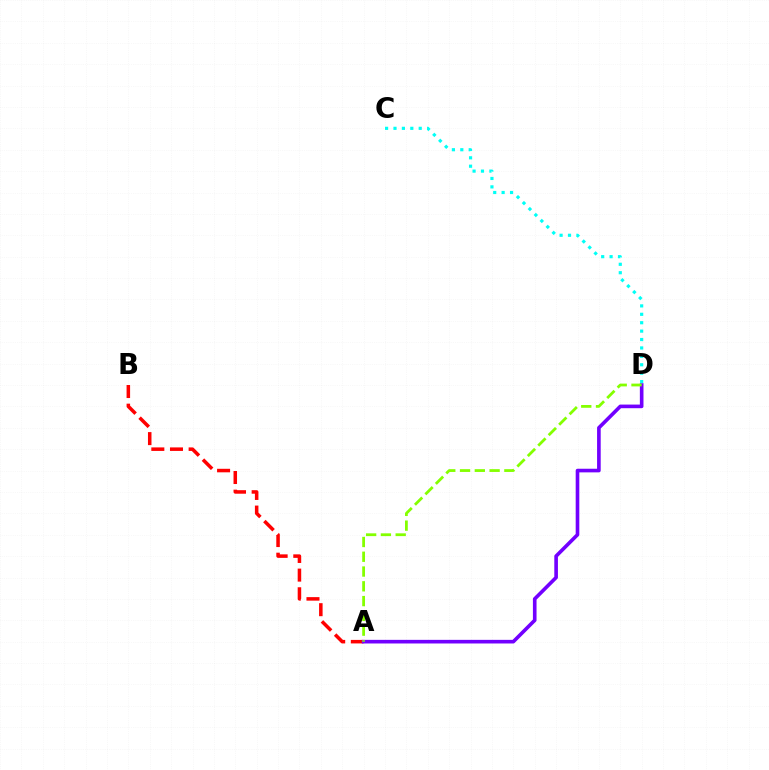{('A', 'B'): [{'color': '#ff0000', 'line_style': 'dashed', 'thickness': 2.53}], ('A', 'D'): [{'color': '#7200ff', 'line_style': 'solid', 'thickness': 2.61}, {'color': '#84ff00', 'line_style': 'dashed', 'thickness': 2.01}], ('C', 'D'): [{'color': '#00fff6', 'line_style': 'dotted', 'thickness': 2.28}]}